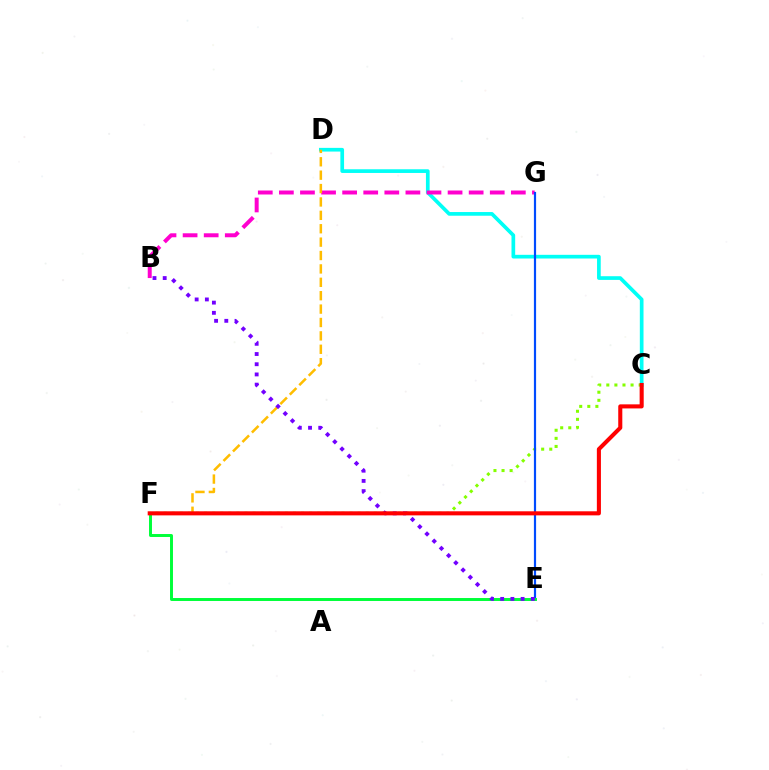{('C', 'D'): [{'color': '#00fff6', 'line_style': 'solid', 'thickness': 2.66}], ('B', 'G'): [{'color': '#ff00cf', 'line_style': 'dashed', 'thickness': 2.86}], ('C', 'F'): [{'color': '#84ff00', 'line_style': 'dotted', 'thickness': 2.2}, {'color': '#ff0000', 'line_style': 'solid', 'thickness': 2.93}], ('E', 'G'): [{'color': '#004bff', 'line_style': 'solid', 'thickness': 1.58}], ('E', 'F'): [{'color': '#00ff39', 'line_style': 'solid', 'thickness': 2.13}], ('D', 'F'): [{'color': '#ffbd00', 'line_style': 'dashed', 'thickness': 1.82}], ('B', 'E'): [{'color': '#7200ff', 'line_style': 'dotted', 'thickness': 2.77}]}